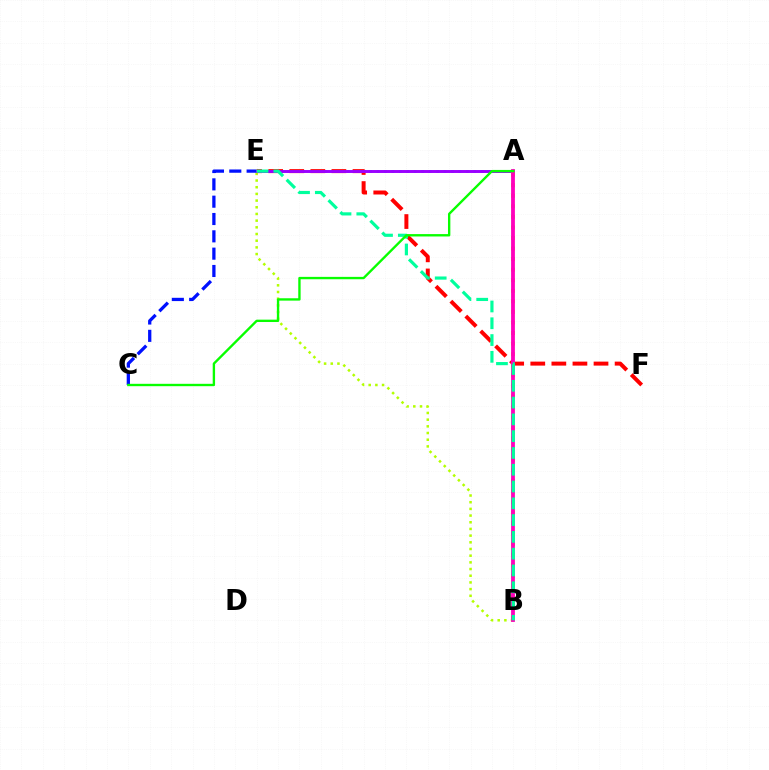{('B', 'E'): [{'color': '#b3ff00', 'line_style': 'dotted', 'thickness': 1.82}, {'color': '#00ff9d', 'line_style': 'dashed', 'thickness': 2.28}], ('C', 'E'): [{'color': '#0010ff', 'line_style': 'dashed', 'thickness': 2.35}], ('A', 'E'): [{'color': '#00b5ff', 'line_style': 'dotted', 'thickness': 2.02}, {'color': '#9b00ff', 'line_style': 'solid', 'thickness': 2.11}], ('E', 'F'): [{'color': '#ff0000', 'line_style': 'dashed', 'thickness': 2.86}], ('A', 'B'): [{'color': '#ffa500', 'line_style': 'dotted', 'thickness': 2.87}, {'color': '#ff00bd', 'line_style': 'solid', 'thickness': 2.74}], ('A', 'C'): [{'color': '#08ff00', 'line_style': 'solid', 'thickness': 1.7}]}